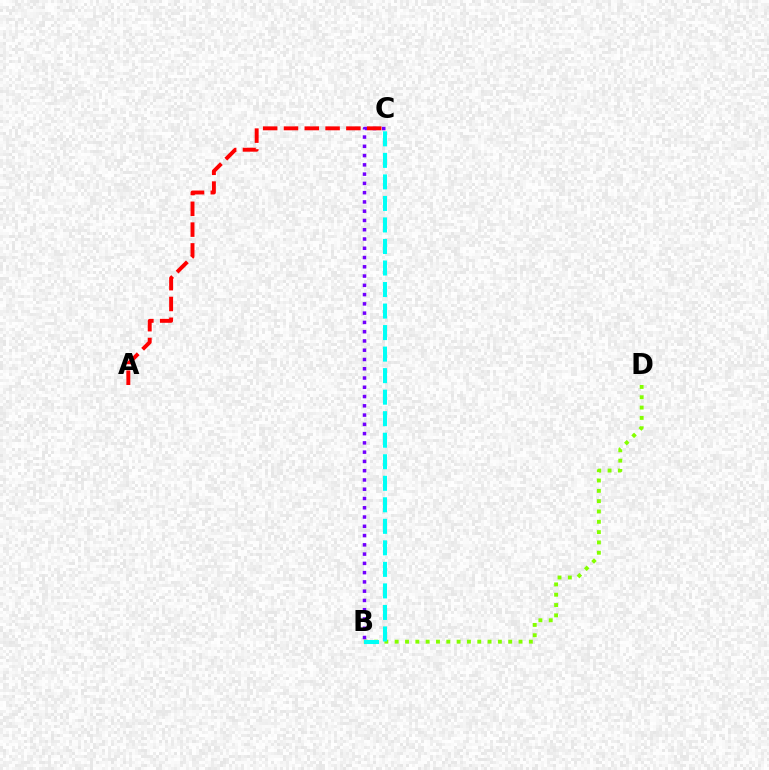{('B', 'D'): [{'color': '#84ff00', 'line_style': 'dotted', 'thickness': 2.8}], ('B', 'C'): [{'color': '#00fff6', 'line_style': 'dashed', 'thickness': 2.92}, {'color': '#7200ff', 'line_style': 'dotted', 'thickness': 2.52}], ('A', 'C'): [{'color': '#ff0000', 'line_style': 'dashed', 'thickness': 2.83}]}